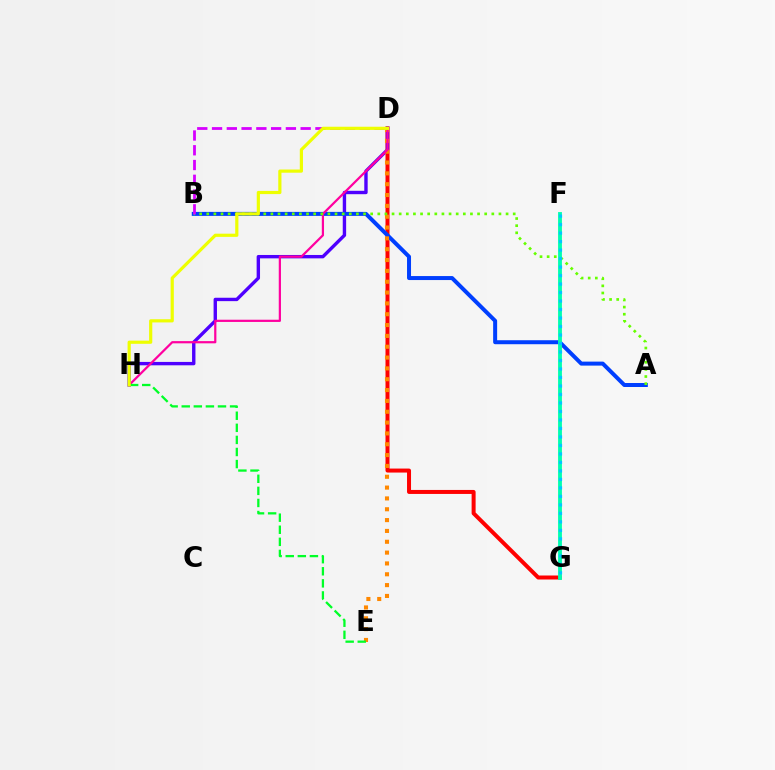{('D', 'G'): [{'color': '#ff0000', 'line_style': 'solid', 'thickness': 2.88}], ('D', 'H'): [{'color': '#4f00ff', 'line_style': 'solid', 'thickness': 2.44}, {'color': '#ff00a0', 'line_style': 'solid', 'thickness': 1.6}, {'color': '#eeff00', 'line_style': 'solid', 'thickness': 2.29}], ('A', 'B'): [{'color': '#003fff', 'line_style': 'solid', 'thickness': 2.87}, {'color': '#66ff00', 'line_style': 'dotted', 'thickness': 1.94}], ('D', 'E'): [{'color': '#ff8800', 'line_style': 'dotted', 'thickness': 2.94}], ('F', 'G'): [{'color': '#00ffaf', 'line_style': 'solid', 'thickness': 2.77}, {'color': '#00c7ff', 'line_style': 'dotted', 'thickness': 2.31}], ('E', 'H'): [{'color': '#00ff27', 'line_style': 'dashed', 'thickness': 1.64}], ('B', 'D'): [{'color': '#d600ff', 'line_style': 'dashed', 'thickness': 2.01}]}